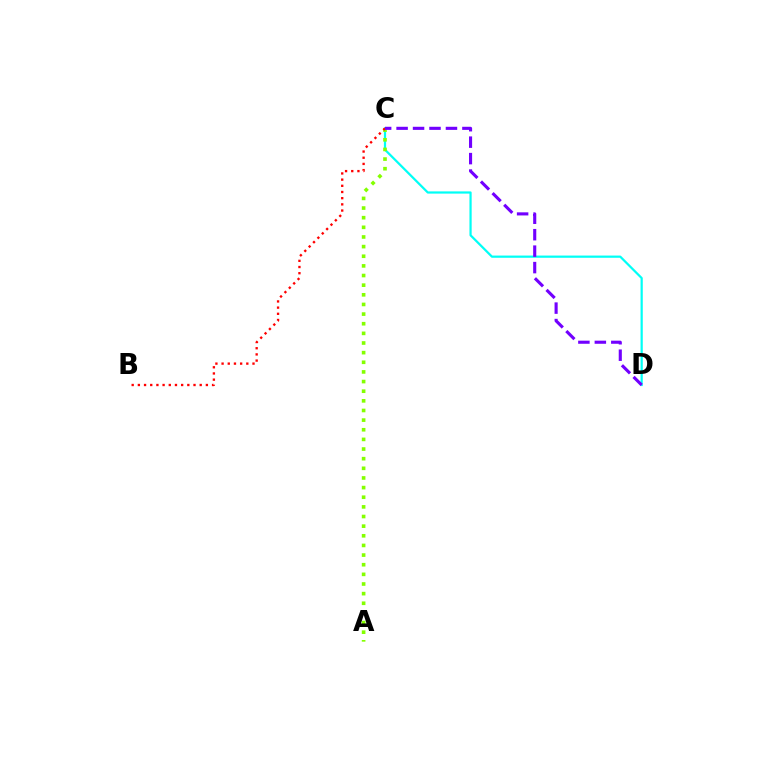{('C', 'D'): [{'color': '#00fff6', 'line_style': 'solid', 'thickness': 1.6}, {'color': '#7200ff', 'line_style': 'dashed', 'thickness': 2.24}], ('A', 'C'): [{'color': '#84ff00', 'line_style': 'dotted', 'thickness': 2.62}], ('B', 'C'): [{'color': '#ff0000', 'line_style': 'dotted', 'thickness': 1.68}]}